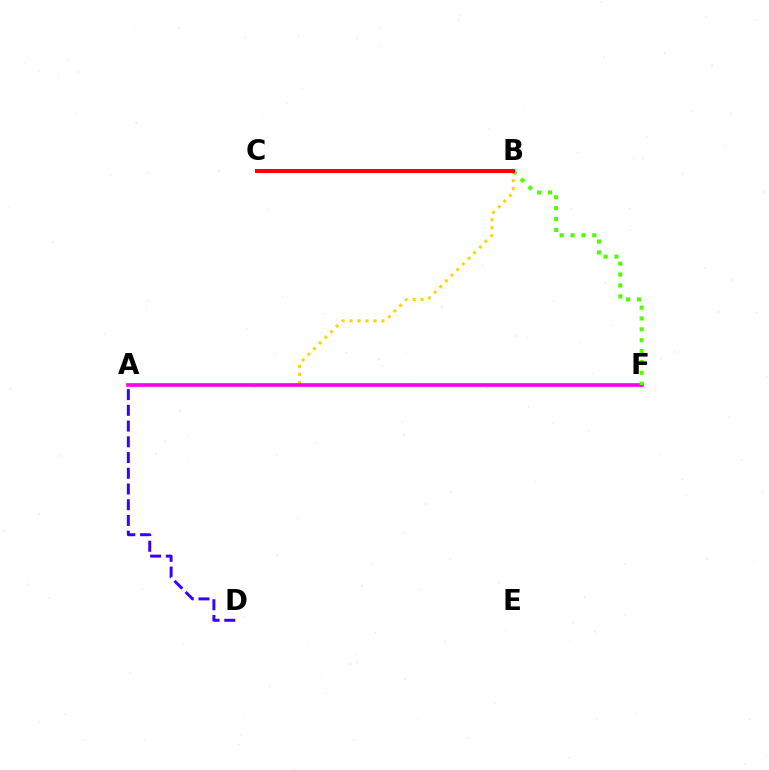{('A', 'B'): [{'color': '#ffd500', 'line_style': 'dotted', 'thickness': 2.17}], ('A', 'F'): [{'color': '#ff00ed', 'line_style': 'solid', 'thickness': 2.64}], ('A', 'D'): [{'color': '#3700ff', 'line_style': 'dashed', 'thickness': 2.14}], ('B', 'C'): [{'color': '#009eff', 'line_style': 'dashed', 'thickness': 1.67}, {'color': '#00ff86', 'line_style': 'dashed', 'thickness': 1.82}, {'color': '#ff0000', 'line_style': 'solid', 'thickness': 2.91}], ('B', 'F'): [{'color': '#4fff00', 'line_style': 'dotted', 'thickness': 2.96}]}